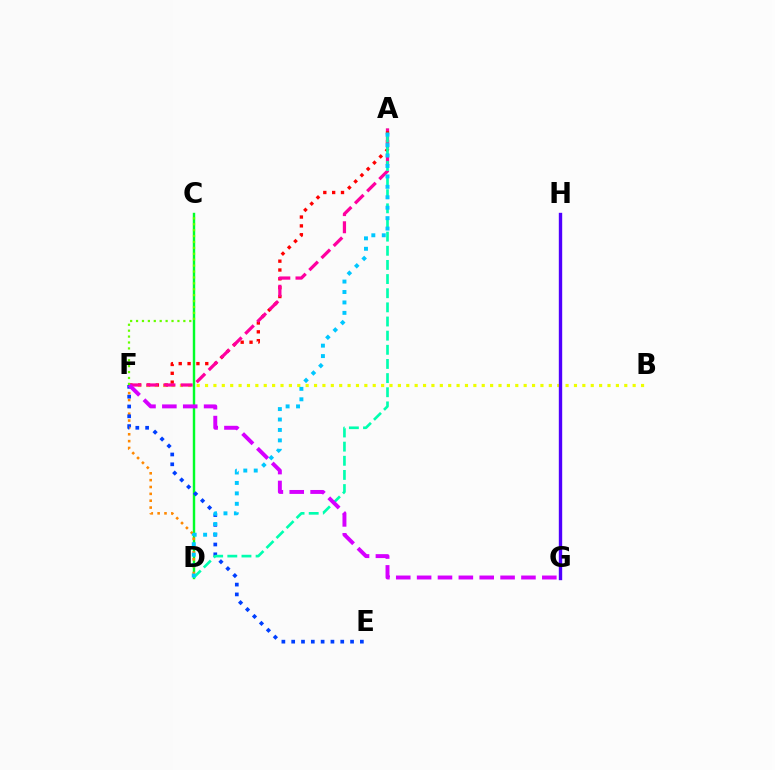{('A', 'F'): [{'color': '#ff0000', 'line_style': 'dotted', 'thickness': 2.4}, {'color': '#ff00a0', 'line_style': 'dashed', 'thickness': 2.33}], ('C', 'D'): [{'color': '#00ff27', 'line_style': 'solid', 'thickness': 1.74}], ('D', 'F'): [{'color': '#ff8800', 'line_style': 'dotted', 'thickness': 1.86}], ('E', 'F'): [{'color': '#003fff', 'line_style': 'dotted', 'thickness': 2.67}], ('B', 'F'): [{'color': '#eeff00', 'line_style': 'dotted', 'thickness': 2.28}], ('G', 'H'): [{'color': '#4f00ff', 'line_style': 'solid', 'thickness': 2.43}], ('A', 'D'): [{'color': '#00ffaf', 'line_style': 'dashed', 'thickness': 1.92}, {'color': '#00c7ff', 'line_style': 'dotted', 'thickness': 2.84}], ('F', 'G'): [{'color': '#d600ff', 'line_style': 'dashed', 'thickness': 2.83}], ('C', 'F'): [{'color': '#66ff00', 'line_style': 'dotted', 'thickness': 1.61}]}